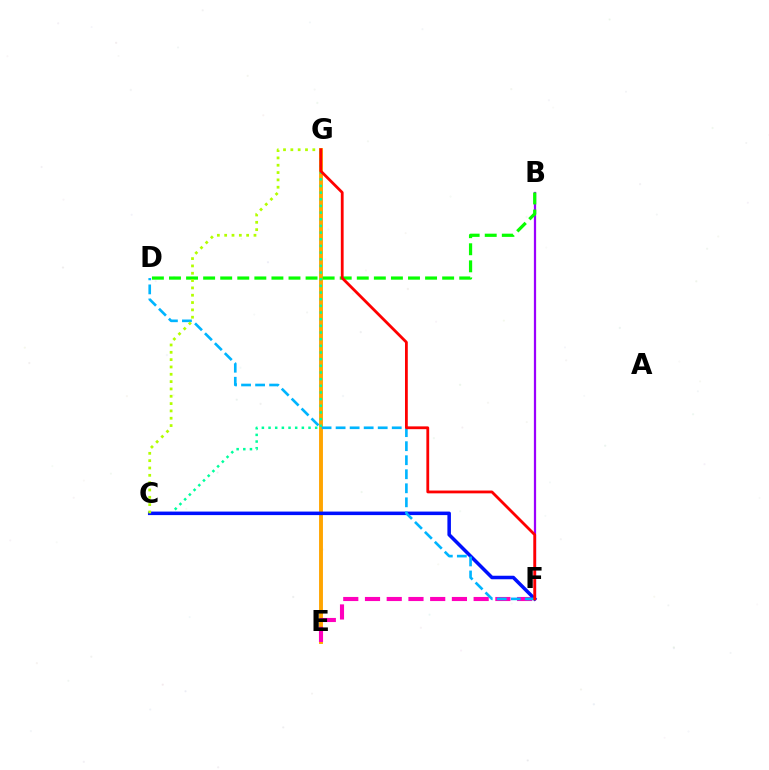{('E', 'G'): [{'color': '#ffa500', 'line_style': 'solid', 'thickness': 2.8}], ('E', 'F'): [{'color': '#ff00bd', 'line_style': 'dashed', 'thickness': 2.95}], ('C', 'G'): [{'color': '#00ff9d', 'line_style': 'dotted', 'thickness': 1.81}, {'color': '#b3ff00', 'line_style': 'dotted', 'thickness': 1.99}], ('C', 'F'): [{'color': '#0010ff', 'line_style': 'solid', 'thickness': 2.54}], ('D', 'F'): [{'color': '#00b5ff', 'line_style': 'dashed', 'thickness': 1.91}], ('B', 'F'): [{'color': '#9b00ff', 'line_style': 'solid', 'thickness': 1.61}], ('B', 'D'): [{'color': '#08ff00', 'line_style': 'dashed', 'thickness': 2.32}], ('F', 'G'): [{'color': '#ff0000', 'line_style': 'solid', 'thickness': 2.01}]}